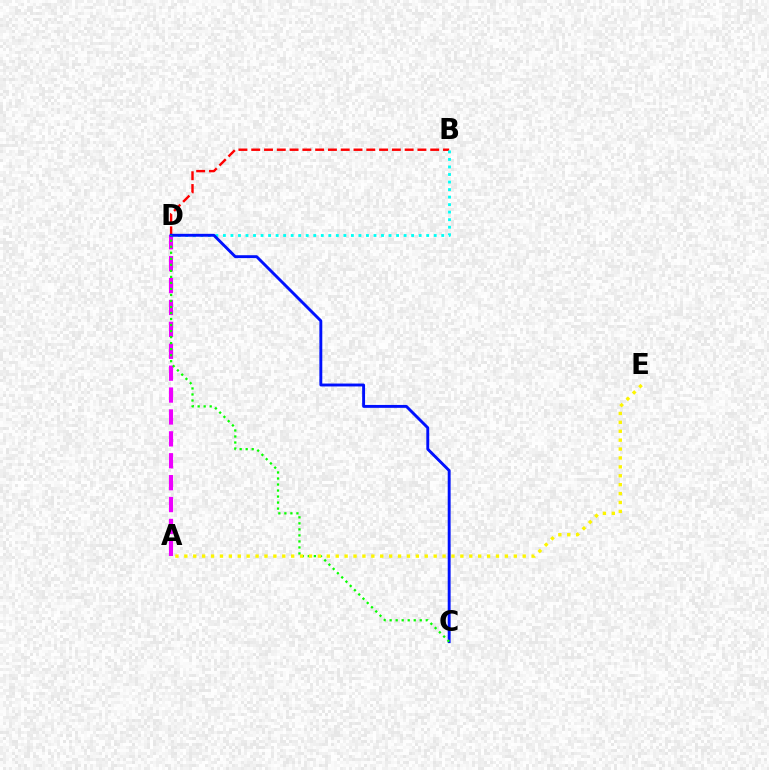{('B', 'D'): [{'color': '#ff0000', 'line_style': 'dashed', 'thickness': 1.74}, {'color': '#00fff6', 'line_style': 'dotted', 'thickness': 2.05}], ('A', 'D'): [{'color': '#ee00ff', 'line_style': 'dashed', 'thickness': 2.97}], ('C', 'D'): [{'color': '#0010ff', 'line_style': 'solid', 'thickness': 2.09}, {'color': '#08ff00', 'line_style': 'dotted', 'thickness': 1.64}], ('A', 'E'): [{'color': '#fcf500', 'line_style': 'dotted', 'thickness': 2.42}]}